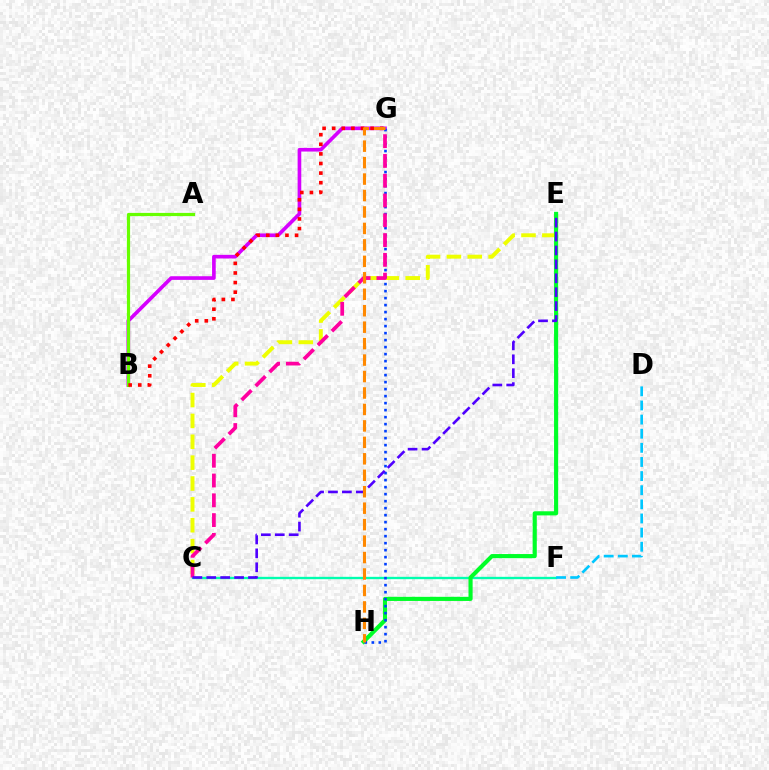{('C', 'F'): [{'color': '#00ffaf', 'line_style': 'solid', 'thickness': 1.69}], ('C', 'E'): [{'color': '#eeff00', 'line_style': 'dashed', 'thickness': 2.83}, {'color': '#4f00ff', 'line_style': 'dashed', 'thickness': 1.89}], ('E', 'H'): [{'color': '#00ff27', 'line_style': 'solid', 'thickness': 2.97}], ('B', 'G'): [{'color': '#d600ff', 'line_style': 'solid', 'thickness': 2.63}, {'color': '#ff0000', 'line_style': 'dotted', 'thickness': 2.61}], ('G', 'H'): [{'color': '#003fff', 'line_style': 'dotted', 'thickness': 1.9}, {'color': '#ff8800', 'line_style': 'dashed', 'thickness': 2.24}], ('A', 'B'): [{'color': '#66ff00', 'line_style': 'solid', 'thickness': 2.3}], ('C', 'G'): [{'color': '#ff00a0', 'line_style': 'dashed', 'thickness': 2.69}], ('D', 'F'): [{'color': '#00c7ff', 'line_style': 'dashed', 'thickness': 1.92}]}